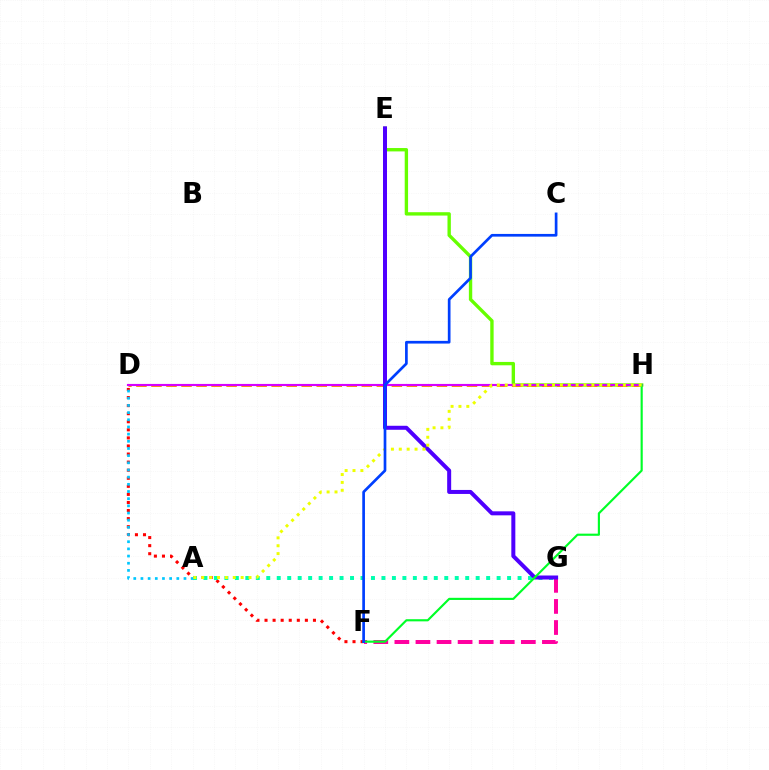{('D', 'F'): [{'color': '#ff0000', 'line_style': 'dotted', 'thickness': 2.19}], ('E', 'H'): [{'color': '#66ff00', 'line_style': 'solid', 'thickness': 2.42}], ('D', 'H'): [{'color': '#ff8800', 'line_style': 'dashed', 'thickness': 2.04}, {'color': '#d600ff', 'line_style': 'solid', 'thickness': 1.54}], ('F', 'G'): [{'color': '#ff00a0', 'line_style': 'dashed', 'thickness': 2.86}], ('A', 'G'): [{'color': '#00ffaf', 'line_style': 'dotted', 'thickness': 2.84}], ('E', 'G'): [{'color': '#4f00ff', 'line_style': 'solid', 'thickness': 2.88}], ('F', 'H'): [{'color': '#00ff27', 'line_style': 'solid', 'thickness': 1.55}], ('A', 'D'): [{'color': '#00c7ff', 'line_style': 'dotted', 'thickness': 1.95}], ('A', 'H'): [{'color': '#eeff00', 'line_style': 'dotted', 'thickness': 2.14}], ('C', 'F'): [{'color': '#003fff', 'line_style': 'solid', 'thickness': 1.94}]}